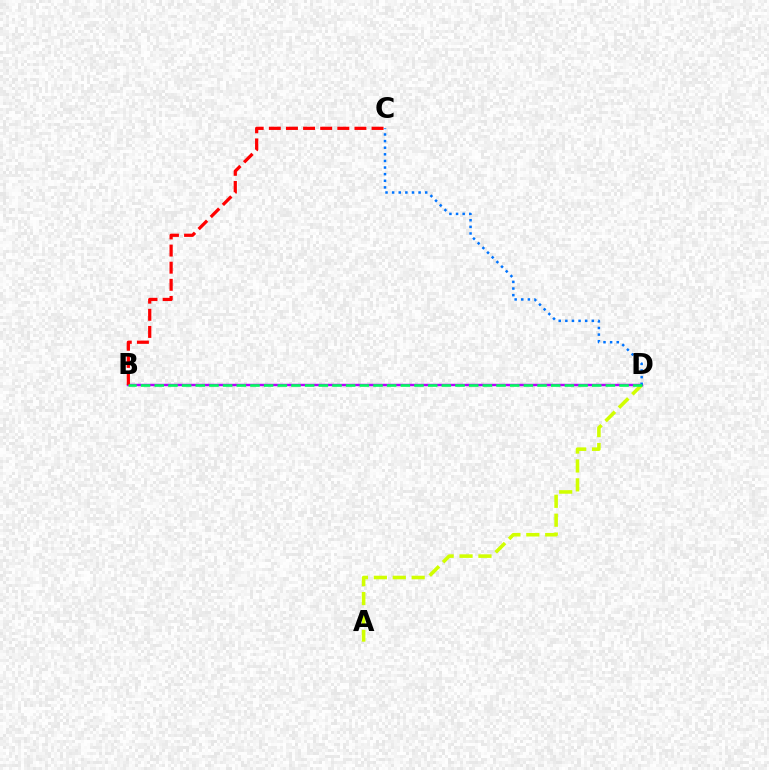{('A', 'D'): [{'color': '#d1ff00', 'line_style': 'dashed', 'thickness': 2.57}], ('B', 'D'): [{'color': '#b900ff', 'line_style': 'solid', 'thickness': 1.75}, {'color': '#00ff5c', 'line_style': 'dashed', 'thickness': 1.86}], ('B', 'C'): [{'color': '#ff0000', 'line_style': 'dashed', 'thickness': 2.33}], ('C', 'D'): [{'color': '#0074ff', 'line_style': 'dotted', 'thickness': 1.8}]}